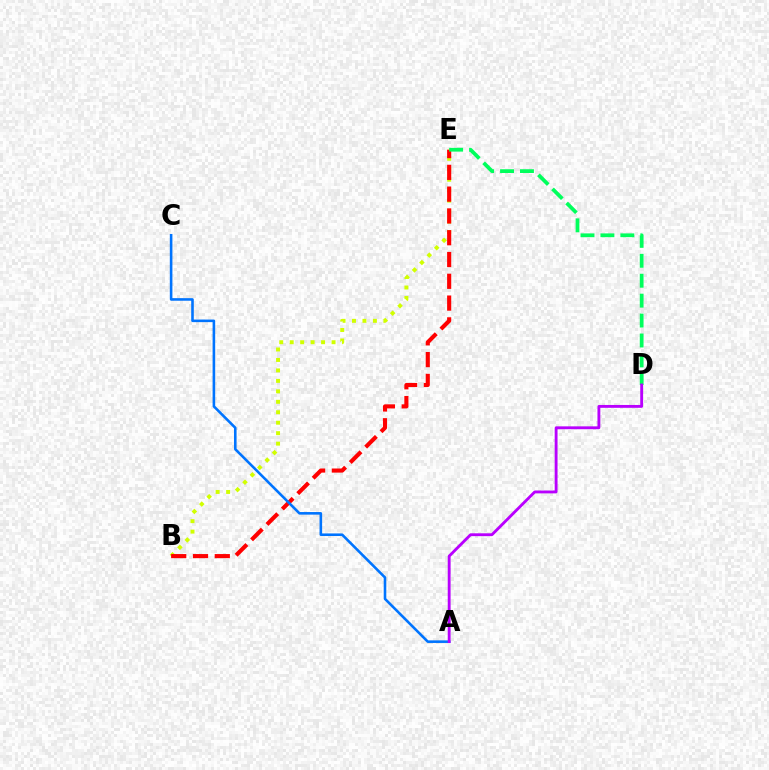{('B', 'E'): [{'color': '#d1ff00', 'line_style': 'dotted', 'thickness': 2.84}, {'color': '#ff0000', 'line_style': 'dashed', 'thickness': 2.96}], ('A', 'C'): [{'color': '#0074ff', 'line_style': 'solid', 'thickness': 1.86}], ('D', 'E'): [{'color': '#00ff5c', 'line_style': 'dashed', 'thickness': 2.71}], ('A', 'D'): [{'color': '#b900ff', 'line_style': 'solid', 'thickness': 2.05}]}